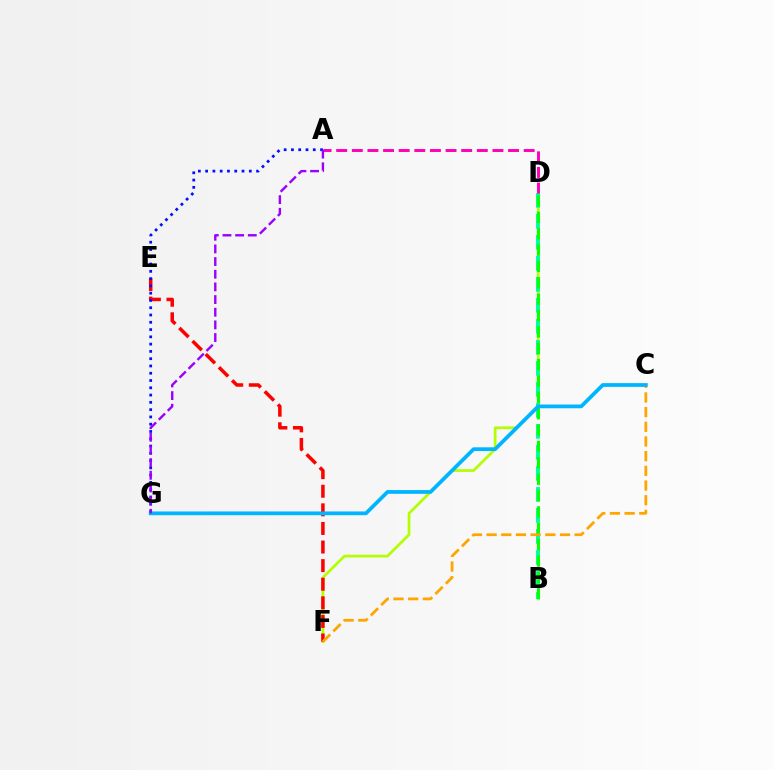{('D', 'F'): [{'color': '#b3ff00', 'line_style': 'solid', 'thickness': 1.95}], ('B', 'D'): [{'color': '#00ff9d', 'line_style': 'dashed', 'thickness': 2.85}, {'color': '#08ff00', 'line_style': 'dashed', 'thickness': 2.22}], ('A', 'D'): [{'color': '#ff00bd', 'line_style': 'dashed', 'thickness': 2.12}], ('E', 'F'): [{'color': '#ff0000', 'line_style': 'dashed', 'thickness': 2.53}], ('C', 'F'): [{'color': '#ffa500', 'line_style': 'dashed', 'thickness': 1.99}], ('A', 'G'): [{'color': '#0010ff', 'line_style': 'dotted', 'thickness': 1.98}, {'color': '#9b00ff', 'line_style': 'dashed', 'thickness': 1.72}], ('C', 'G'): [{'color': '#00b5ff', 'line_style': 'solid', 'thickness': 2.7}]}